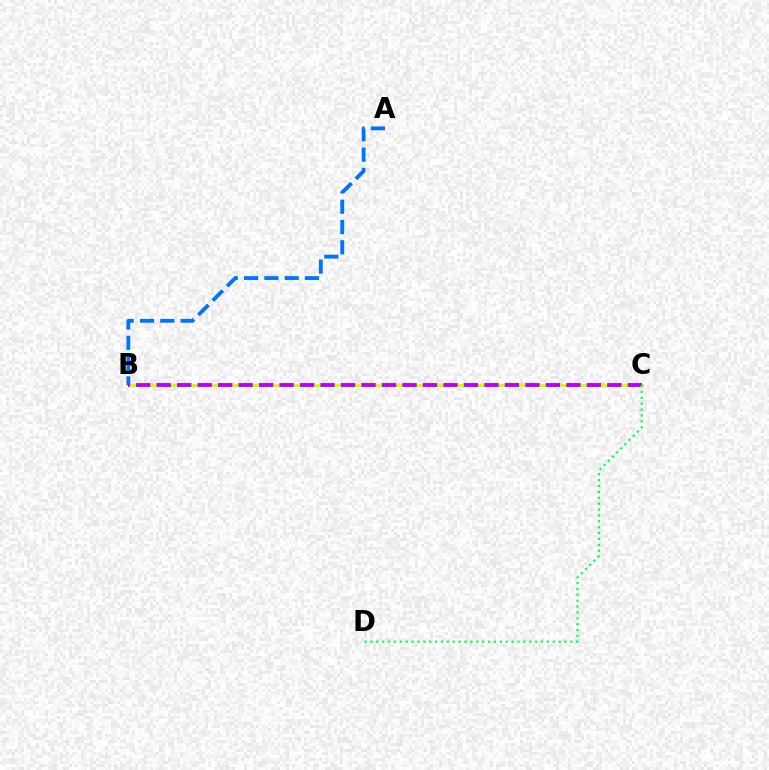{('B', 'C'): [{'color': '#ff0000', 'line_style': 'dotted', 'thickness': 1.57}, {'color': '#d1ff00', 'line_style': 'solid', 'thickness': 2.25}, {'color': '#b900ff', 'line_style': 'dashed', 'thickness': 2.78}], ('A', 'B'): [{'color': '#0074ff', 'line_style': 'dashed', 'thickness': 2.76}], ('C', 'D'): [{'color': '#00ff5c', 'line_style': 'dotted', 'thickness': 1.6}]}